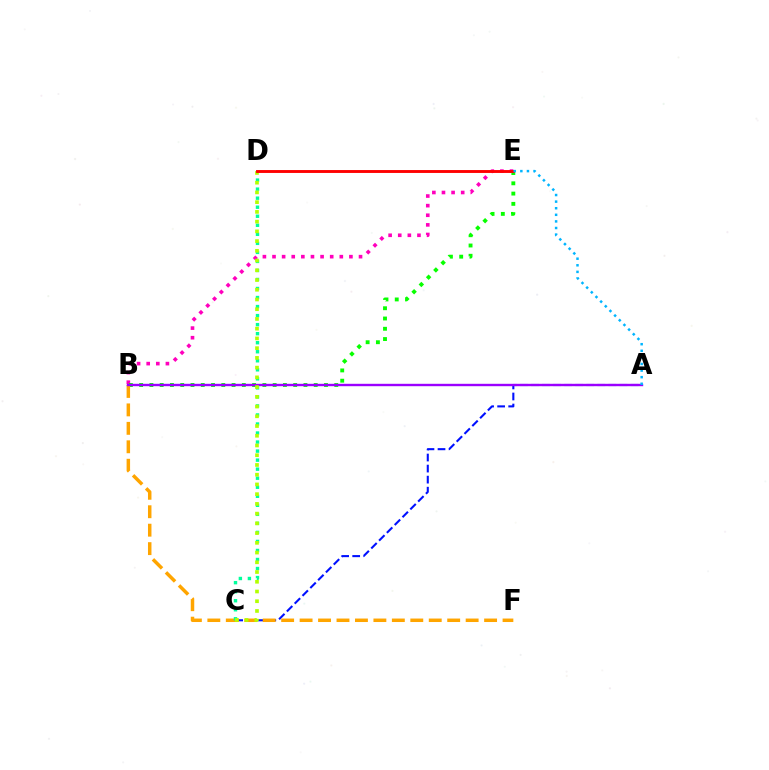{('A', 'C'): [{'color': '#0010ff', 'line_style': 'dashed', 'thickness': 1.5}], ('B', 'E'): [{'color': '#ff00bd', 'line_style': 'dotted', 'thickness': 2.61}, {'color': '#08ff00', 'line_style': 'dotted', 'thickness': 2.79}], ('B', 'F'): [{'color': '#ffa500', 'line_style': 'dashed', 'thickness': 2.51}], ('A', 'B'): [{'color': '#9b00ff', 'line_style': 'solid', 'thickness': 1.72}], ('C', 'D'): [{'color': '#00ff9d', 'line_style': 'dotted', 'thickness': 2.45}, {'color': '#b3ff00', 'line_style': 'dotted', 'thickness': 2.64}], ('D', 'E'): [{'color': '#ff0000', 'line_style': 'solid', 'thickness': 2.08}], ('A', 'E'): [{'color': '#00b5ff', 'line_style': 'dotted', 'thickness': 1.79}]}